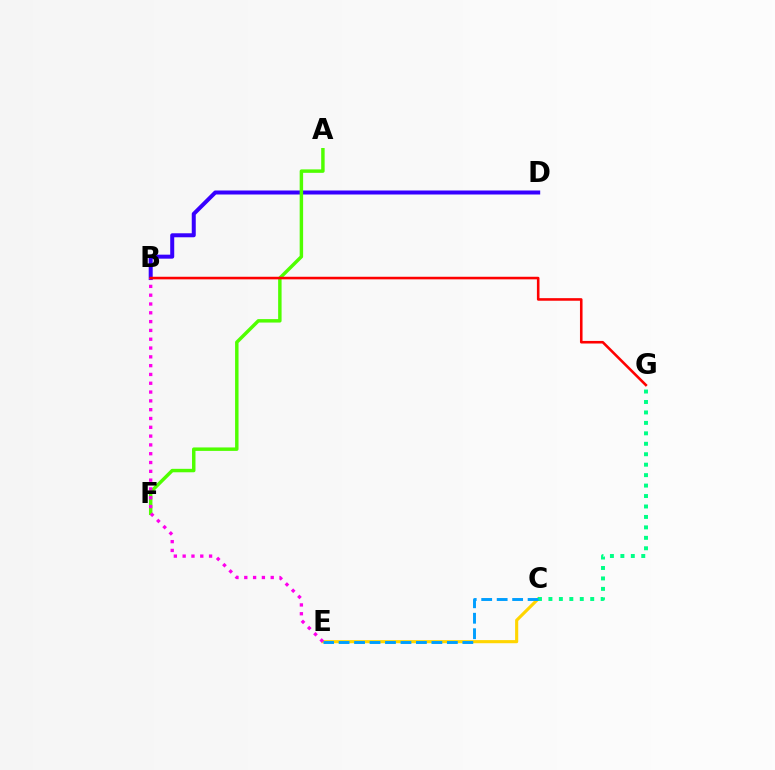{('B', 'D'): [{'color': '#3700ff', 'line_style': 'solid', 'thickness': 2.88}], ('C', 'E'): [{'color': '#ffd500', 'line_style': 'solid', 'thickness': 2.25}, {'color': '#009eff', 'line_style': 'dashed', 'thickness': 2.1}], ('A', 'F'): [{'color': '#4fff00', 'line_style': 'solid', 'thickness': 2.48}], ('B', 'E'): [{'color': '#ff00ed', 'line_style': 'dotted', 'thickness': 2.39}], ('C', 'G'): [{'color': '#00ff86', 'line_style': 'dotted', 'thickness': 2.84}], ('B', 'G'): [{'color': '#ff0000', 'line_style': 'solid', 'thickness': 1.86}]}